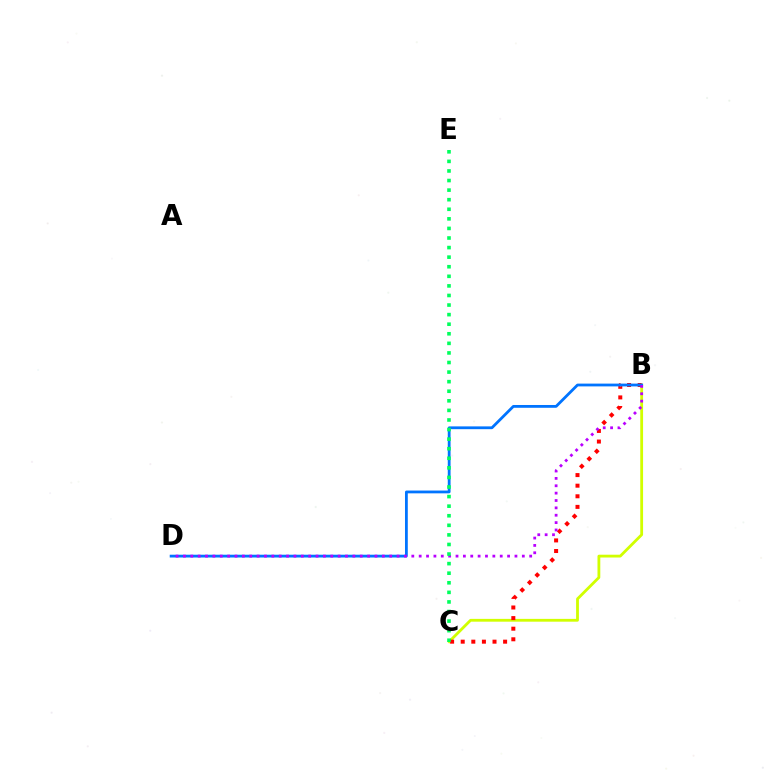{('B', 'C'): [{'color': '#d1ff00', 'line_style': 'solid', 'thickness': 2.02}, {'color': '#ff0000', 'line_style': 'dotted', 'thickness': 2.88}], ('B', 'D'): [{'color': '#0074ff', 'line_style': 'solid', 'thickness': 2.01}, {'color': '#b900ff', 'line_style': 'dotted', 'thickness': 2.0}], ('C', 'E'): [{'color': '#00ff5c', 'line_style': 'dotted', 'thickness': 2.6}]}